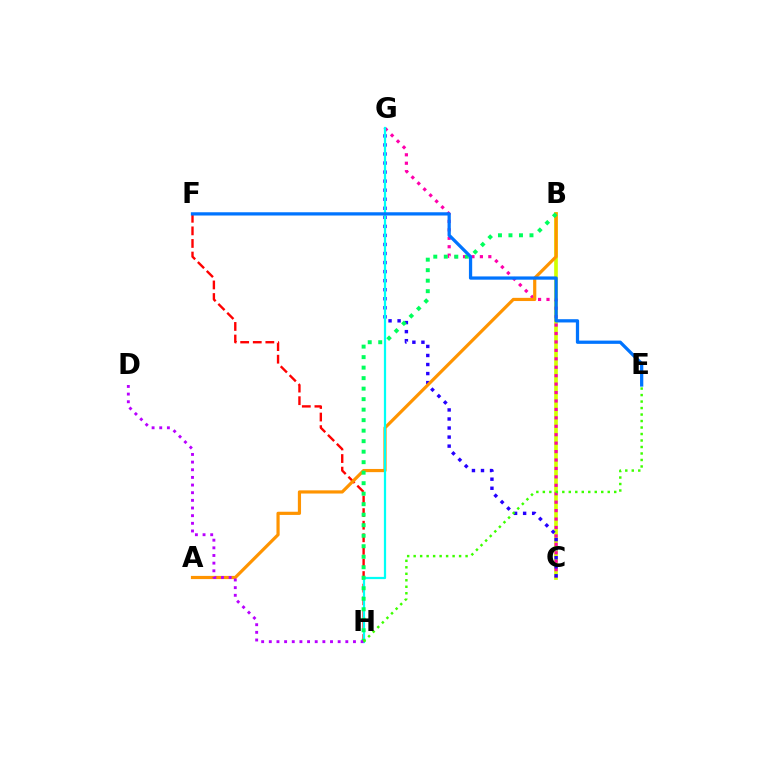{('B', 'C'): [{'color': '#d1ff00', 'line_style': 'solid', 'thickness': 2.64}], ('C', 'G'): [{'color': '#ff00ac', 'line_style': 'dotted', 'thickness': 2.29}, {'color': '#2500ff', 'line_style': 'dotted', 'thickness': 2.46}], ('F', 'H'): [{'color': '#ff0000', 'line_style': 'dashed', 'thickness': 1.71}], ('A', 'B'): [{'color': '#ff9400', 'line_style': 'solid', 'thickness': 2.3}], ('G', 'H'): [{'color': '#00fff6', 'line_style': 'solid', 'thickness': 1.61}], ('B', 'H'): [{'color': '#00ff5c', 'line_style': 'dotted', 'thickness': 2.85}], ('E', 'F'): [{'color': '#0074ff', 'line_style': 'solid', 'thickness': 2.34}], ('D', 'H'): [{'color': '#b900ff', 'line_style': 'dotted', 'thickness': 2.08}], ('E', 'H'): [{'color': '#3dff00', 'line_style': 'dotted', 'thickness': 1.76}]}